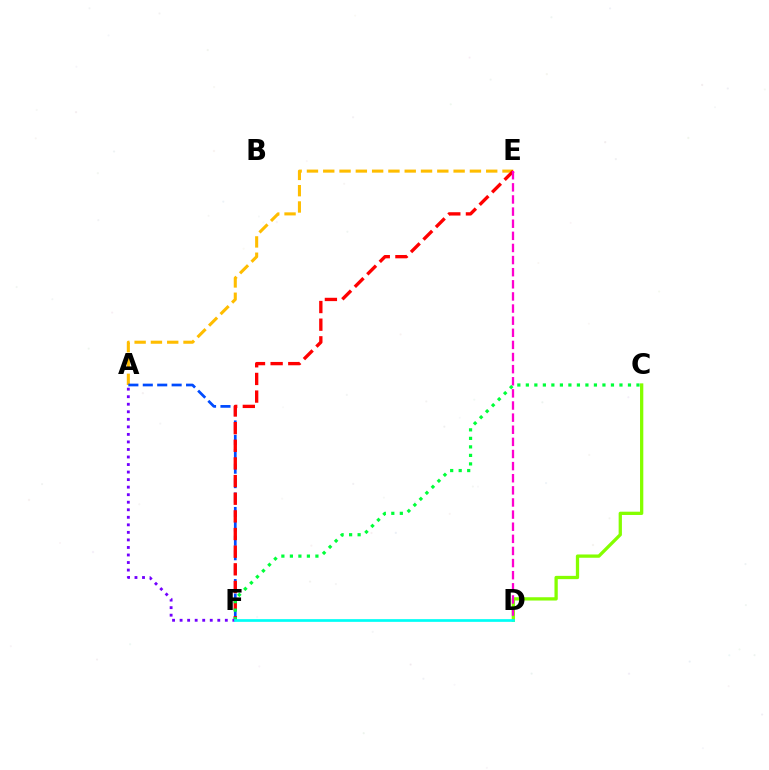{('A', 'E'): [{'color': '#ffbd00', 'line_style': 'dashed', 'thickness': 2.21}], ('C', 'D'): [{'color': '#84ff00', 'line_style': 'solid', 'thickness': 2.36}], ('A', 'F'): [{'color': '#004bff', 'line_style': 'dashed', 'thickness': 1.96}, {'color': '#7200ff', 'line_style': 'dotted', 'thickness': 2.05}], ('E', 'F'): [{'color': '#ff0000', 'line_style': 'dashed', 'thickness': 2.4}], ('D', 'E'): [{'color': '#ff00cf', 'line_style': 'dashed', 'thickness': 1.65}], ('C', 'F'): [{'color': '#00ff39', 'line_style': 'dotted', 'thickness': 2.31}], ('D', 'F'): [{'color': '#00fff6', 'line_style': 'solid', 'thickness': 1.95}]}